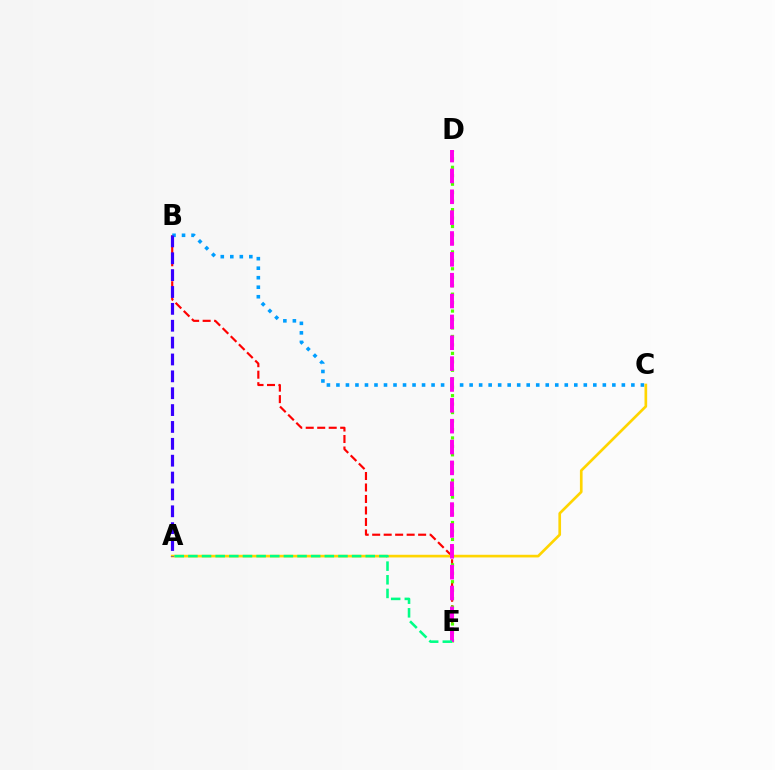{('B', 'E'): [{'color': '#ff0000', 'line_style': 'dashed', 'thickness': 1.56}], ('B', 'C'): [{'color': '#009eff', 'line_style': 'dotted', 'thickness': 2.59}], ('A', 'C'): [{'color': '#ffd500', 'line_style': 'solid', 'thickness': 1.92}], ('A', 'B'): [{'color': '#3700ff', 'line_style': 'dashed', 'thickness': 2.29}], ('D', 'E'): [{'color': '#4fff00', 'line_style': 'dotted', 'thickness': 2.3}, {'color': '#ff00ed', 'line_style': 'dashed', 'thickness': 2.83}], ('A', 'E'): [{'color': '#00ff86', 'line_style': 'dashed', 'thickness': 1.85}]}